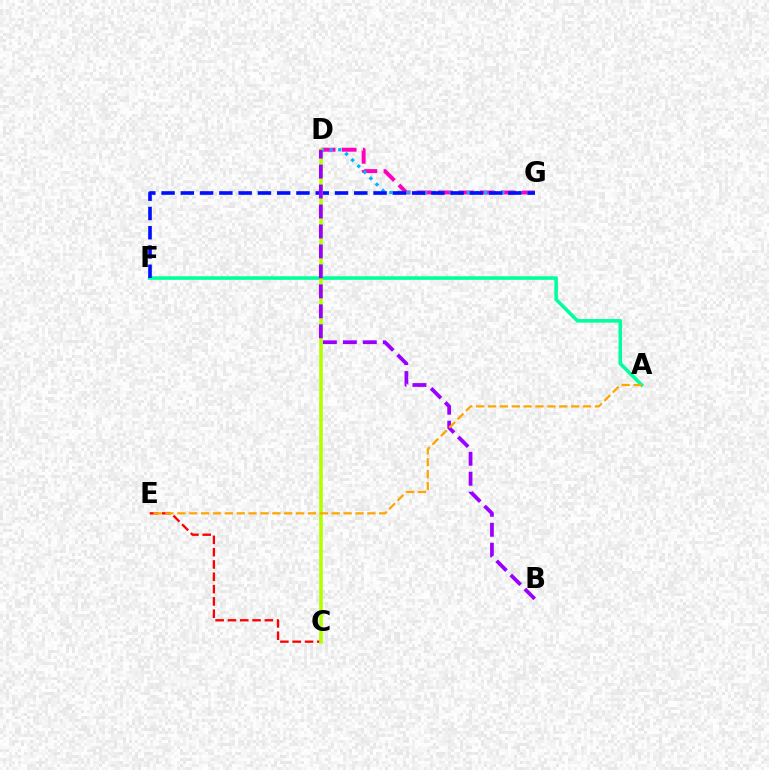{('D', 'G'): [{'color': '#ff00bd', 'line_style': 'dashed', 'thickness': 2.86}, {'color': '#00b5ff', 'line_style': 'dotted', 'thickness': 2.34}], ('C', 'E'): [{'color': '#ff0000', 'line_style': 'dashed', 'thickness': 1.67}], ('C', 'D'): [{'color': '#08ff00', 'line_style': 'solid', 'thickness': 1.52}, {'color': '#b3ff00', 'line_style': 'solid', 'thickness': 2.55}], ('A', 'F'): [{'color': '#00ff9d', 'line_style': 'solid', 'thickness': 2.56}], ('F', 'G'): [{'color': '#0010ff', 'line_style': 'dashed', 'thickness': 2.62}], ('B', 'D'): [{'color': '#9b00ff', 'line_style': 'dashed', 'thickness': 2.71}], ('A', 'E'): [{'color': '#ffa500', 'line_style': 'dashed', 'thickness': 1.61}]}